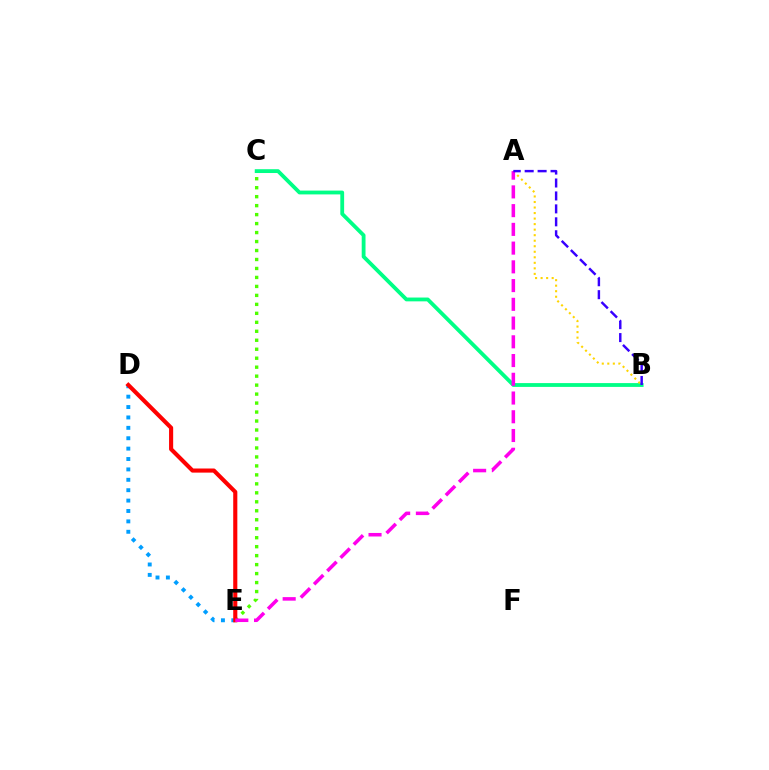{('C', 'E'): [{'color': '#4fff00', 'line_style': 'dotted', 'thickness': 2.44}], ('B', 'C'): [{'color': '#00ff86', 'line_style': 'solid', 'thickness': 2.75}], ('D', 'E'): [{'color': '#009eff', 'line_style': 'dotted', 'thickness': 2.82}, {'color': '#ff0000', 'line_style': 'solid', 'thickness': 2.96}], ('A', 'B'): [{'color': '#ffd500', 'line_style': 'dotted', 'thickness': 1.5}, {'color': '#3700ff', 'line_style': 'dashed', 'thickness': 1.76}], ('A', 'E'): [{'color': '#ff00ed', 'line_style': 'dashed', 'thickness': 2.55}]}